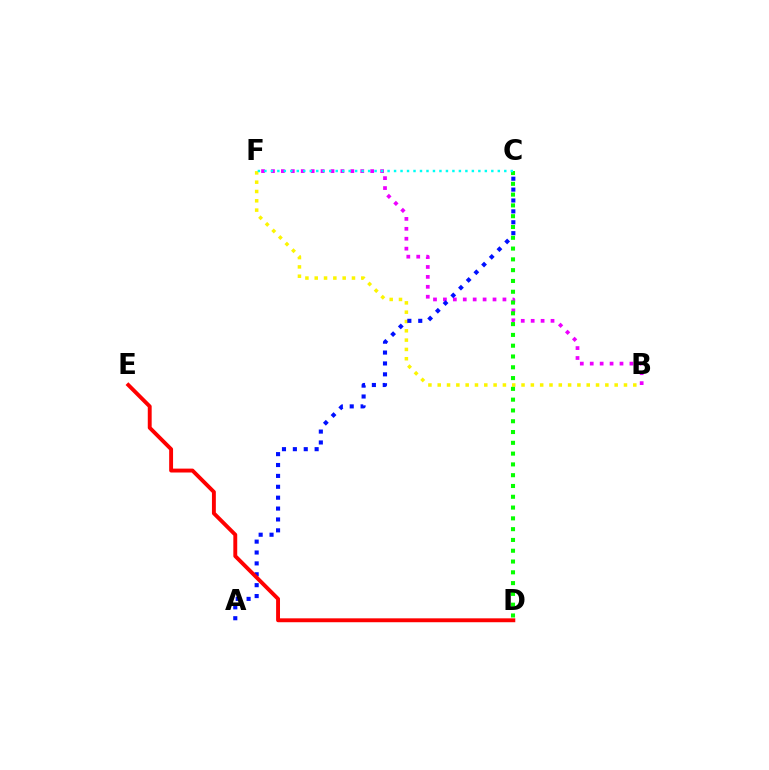{('B', 'F'): [{'color': '#fcf500', 'line_style': 'dotted', 'thickness': 2.53}, {'color': '#ee00ff', 'line_style': 'dotted', 'thickness': 2.7}], ('A', 'C'): [{'color': '#0010ff', 'line_style': 'dotted', 'thickness': 2.96}], ('D', 'E'): [{'color': '#ff0000', 'line_style': 'solid', 'thickness': 2.8}], ('C', 'D'): [{'color': '#08ff00', 'line_style': 'dotted', 'thickness': 2.93}], ('C', 'F'): [{'color': '#00fff6', 'line_style': 'dotted', 'thickness': 1.76}]}